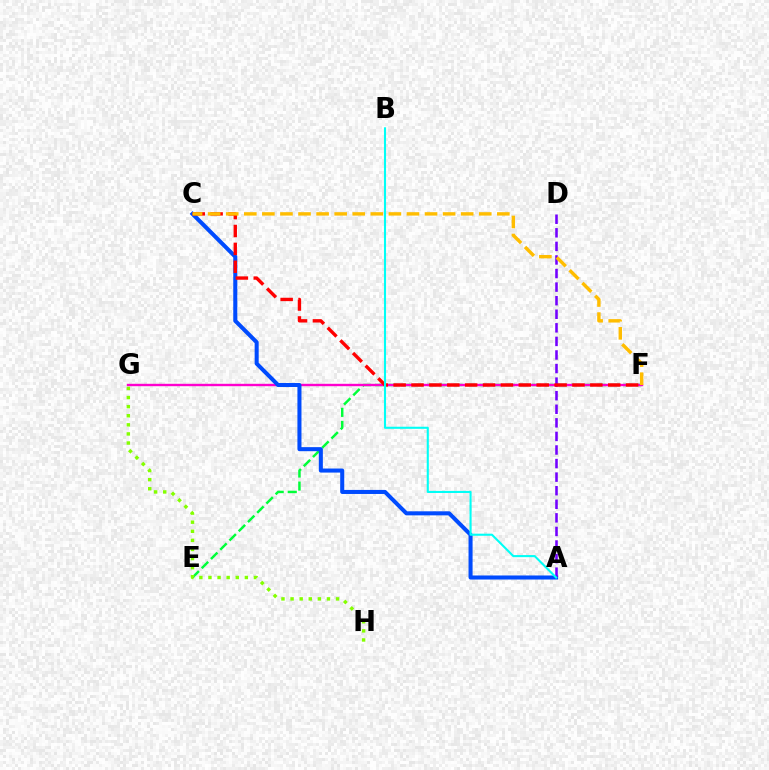{('E', 'F'): [{'color': '#00ff39', 'line_style': 'dashed', 'thickness': 1.77}], ('F', 'G'): [{'color': '#ff00cf', 'line_style': 'solid', 'thickness': 1.72}], ('A', 'C'): [{'color': '#004bff', 'line_style': 'solid', 'thickness': 2.91}], ('A', 'D'): [{'color': '#7200ff', 'line_style': 'dashed', 'thickness': 1.84}], ('C', 'F'): [{'color': '#ff0000', 'line_style': 'dashed', 'thickness': 2.43}, {'color': '#ffbd00', 'line_style': 'dashed', 'thickness': 2.46}], ('G', 'H'): [{'color': '#84ff00', 'line_style': 'dotted', 'thickness': 2.47}], ('A', 'B'): [{'color': '#00fff6', 'line_style': 'solid', 'thickness': 1.5}]}